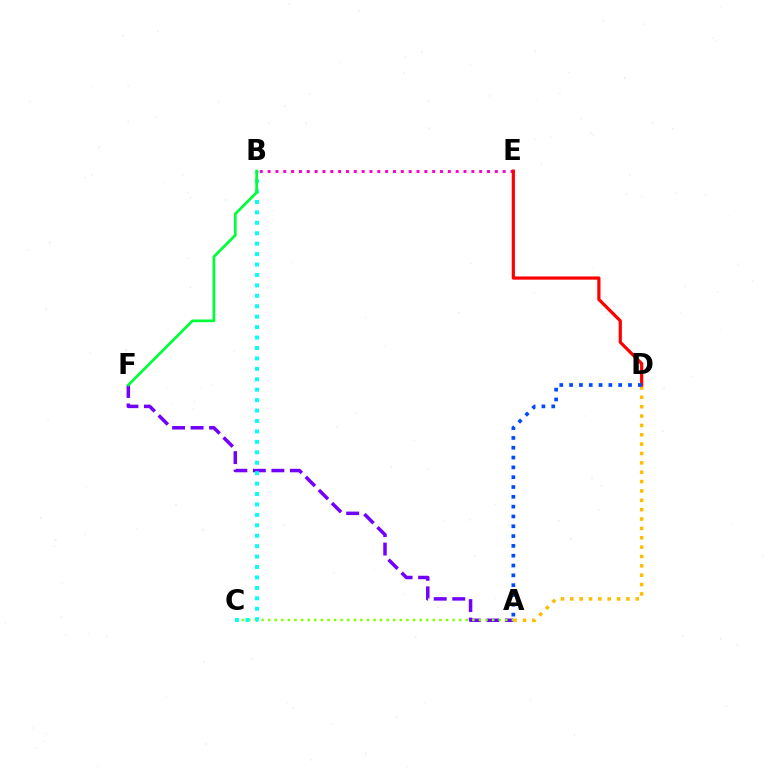{('A', 'F'): [{'color': '#7200ff', 'line_style': 'dashed', 'thickness': 2.51}], ('A', 'C'): [{'color': '#84ff00', 'line_style': 'dotted', 'thickness': 1.79}], ('B', 'C'): [{'color': '#00fff6', 'line_style': 'dotted', 'thickness': 2.83}], ('B', 'F'): [{'color': '#00ff39', 'line_style': 'solid', 'thickness': 1.96}], ('A', 'D'): [{'color': '#ffbd00', 'line_style': 'dotted', 'thickness': 2.54}, {'color': '#004bff', 'line_style': 'dotted', 'thickness': 2.67}], ('B', 'E'): [{'color': '#ff00cf', 'line_style': 'dotted', 'thickness': 2.13}], ('D', 'E'): [{'color': '#ff0000', 'line_style': 'solid', 'thickness': 2.3}]}